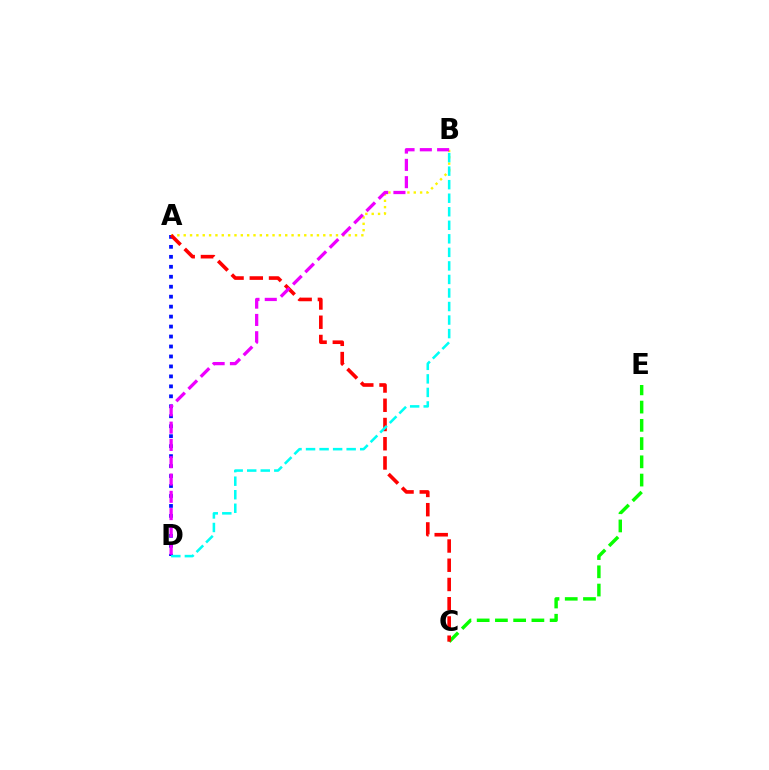{('A', 'D'): [{'color': '#0010ff', 'line_style': 'dotted', 'thickness': 2.71}], ('A', 'B'): [{'color': '#fcf500', 'line_style': 'dotted', 'thickness': 1.72}], ('C', 'E'): [{'color': '#08ff00', 'line_style': 'dashed', 'thickness': 2.48}], ('A', 'C'): [{'color': '#ff0000', 'line_style': 'dashed', 'thickness': 2.61}], ('B', 'D'): [{'color': '#00fff6', 'line_style': 'dashed', 'thickness': 1.84}, {'color': '#ee00ff', 'line_style': 'dashed', 'thickness': 2.35}]}